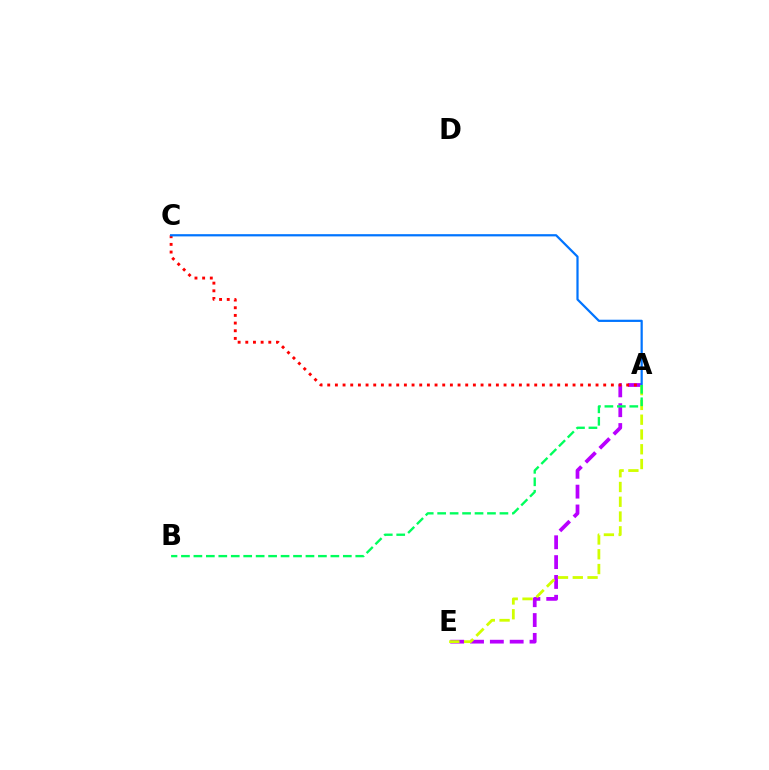{('A', 'E'): [{'color': '#b900ff', 'line_style': 'dashed', 'thickness': 2.69}, {'color': '#d1ff00', 'line_style': 'dashed', 'thickness': 2.01}], ('A', 'C'): [{'color': '#ff0000', 'line_style': 'dotted', 'thickness': 2.08}, {'color': '#0074ff', 'line_style': 'solid', 'thickness': 1.6}], ('A', 'B'): [{'color': '#00ff5c', 'line_style': 'dashed', 'thickness': 1.69}]}